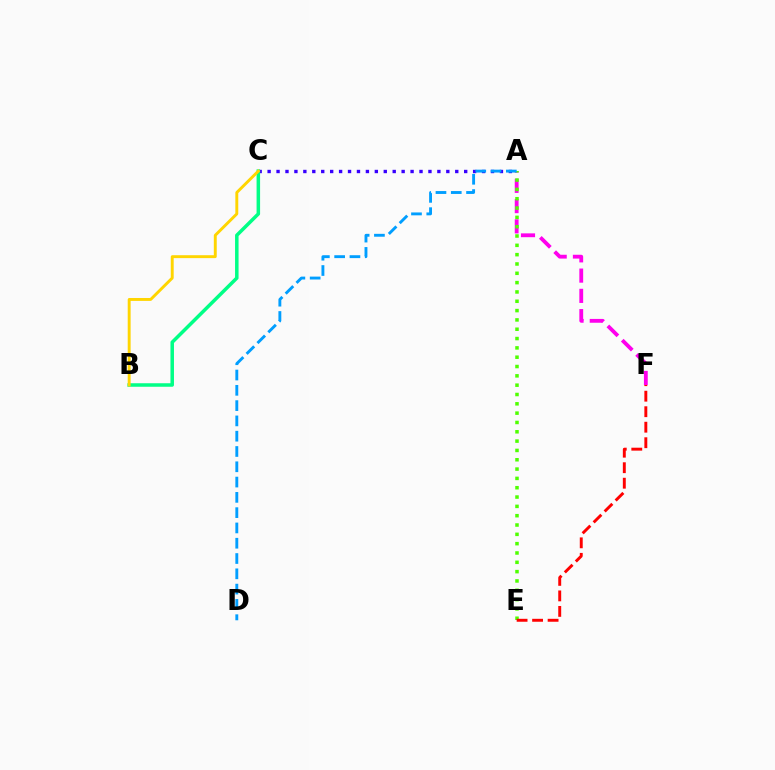{('A', 'C'): [{'color': '#3700ff', 'line_style': 'dotted', 'thickness': 2.43}], ('A', 'F'): [{'color': '#ff00ed', 'line_style': 'dashed', 'thickness': 2.75}], ('A', 'E'): [{'color': '#4fff00', 'line_style': 'dotted', 'thickness': 2.53}], ('E', 'F'): [{'color': '#ff0000', 'line_style': 'dashed', 'thickness': 2.11}], ('A', 'D'): [{'color': '#009eff', 'line_style': 'dashed', 'thickness': 2.08}], ('B', 'C'): [{'color': '#00ff86', 'line_style': 'solid', 'thickness': 2.53}, {'color': '#ffd500', 'line_style': 'solid', 'thickness': 2.1}]}